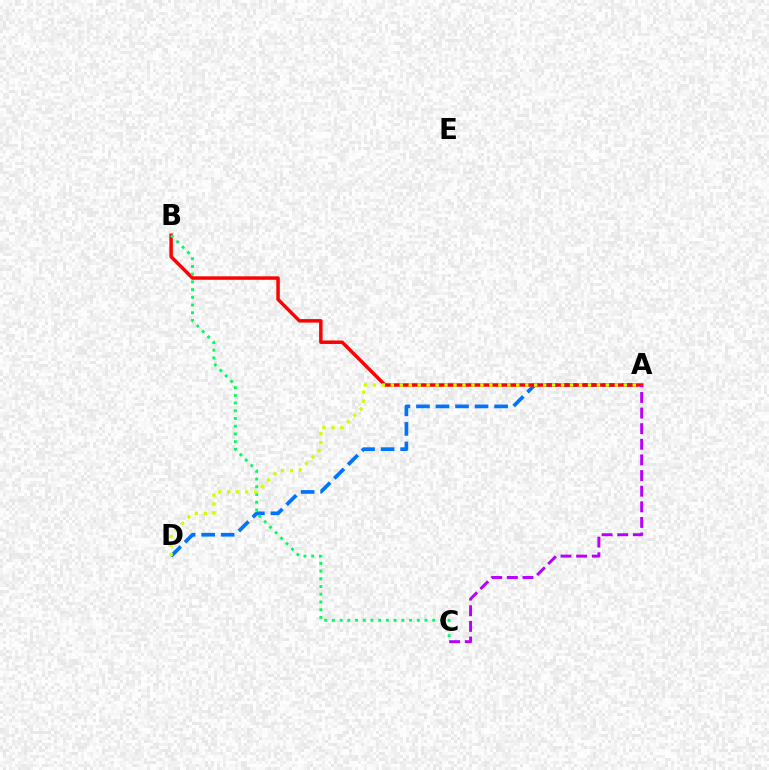{('A', 'D'): [{'color': '#0074ff', 'line_style': 'dashed', 'thickness': 2.65}, {'color': '#d1ff00', 'line_style': 'dotted', 'thickness': 2.43}], ('A', 'B'): [{'color': '#ff0000', 'line_style': 'solid', 'thickness': 2.5}], ('A', 'C'): [{'color': '#b900ff', 'line_style': 'dashed', 'thickness': 2.12}], ('B', 'C'): [{'color': '#00ff5c', 'line_style': 'dotted', 'thickness': 2.1}]}